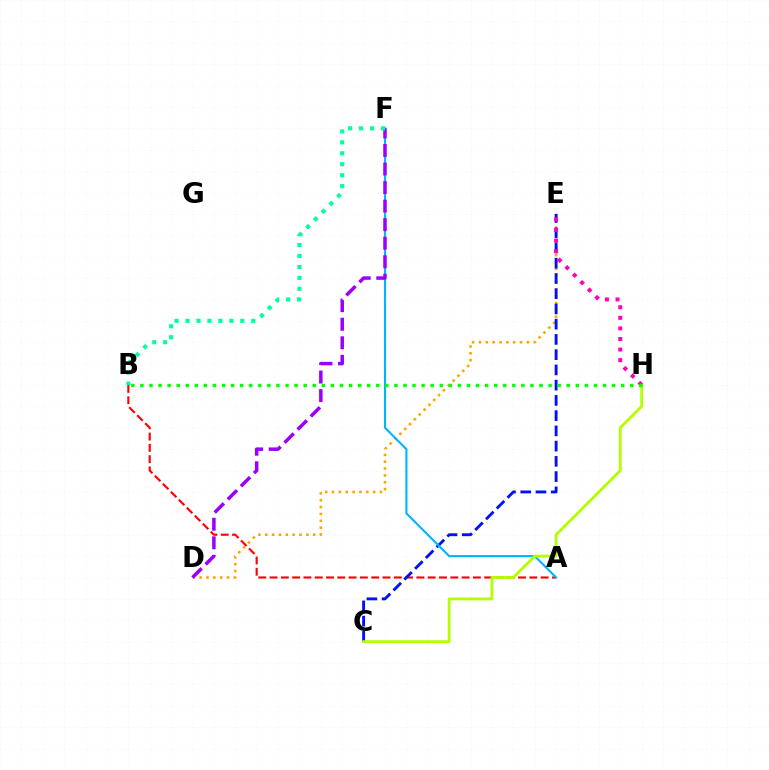{('D', 'E'): [{'color': '#ffa500', 'line_style': 'dotted', 'thickness': 1.86}], ('A', 'B'): [{'color': '#ff0000', 'line_style': 'dashed', 'thickness': 1.53}], ('C', 'E'): [{'color': '#0010ff', 'line_style': 'dashed', 'thickness': 2.07}], ('A', 'F'): [{'color': '#00b5ff', 'line_style': 'solid', 'thickness': 1.52}], ('C', 'H'): [{'color': '#b3ff00', 'line_style': 'solid', 'thickness': 2.04}], ('E', 'H'): [{'color': '#ff00bd', 'line_style': 'dotted', 'thickness': 2.87}], ('D', 'F'): [{'color': '#9b00ff', 'line_style': 'dashed', 'thickness': 2.52}], ('B', 'H'): [{'color': '#08ff00', 'line_style': 'dotted', 'thickness': 2.46}], ('B', 'F'): [{'color': '#00ff9d', 'line_style': 'dotted', 'thickness': 2.97}]}